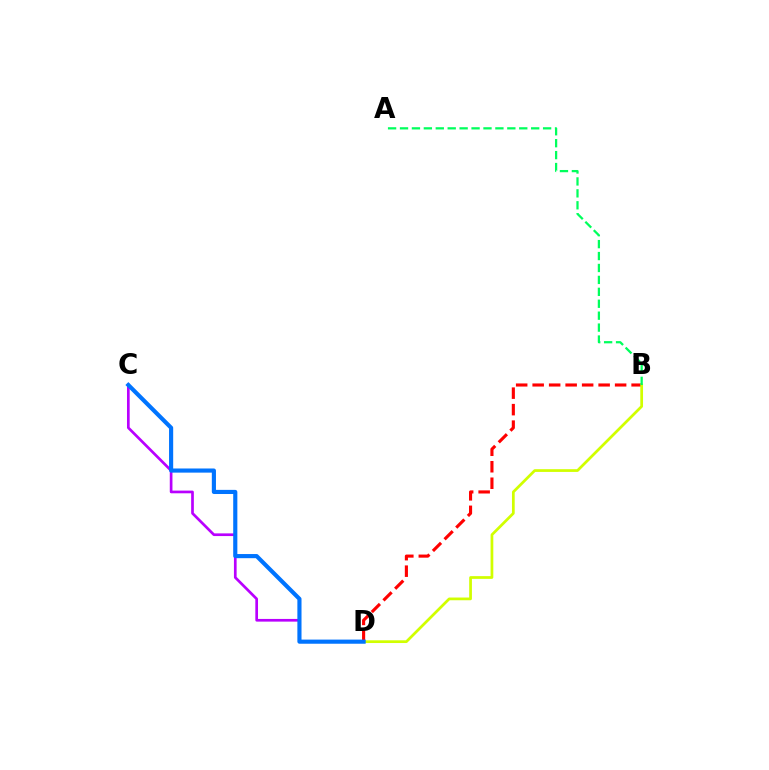{('B', 'D'): [{'color': '#ff0000', 'line_style': 'dashed', 'thickness': 2.24}, {'color': '#d1ff00', 'line_style': 'solid', 'thickness': 1.97}], ('C', 'D'): [{'color': '#b900ff', 'line_style': 'solid', 'thickness': 1.93}, {'color': '#0074ff', 'line_style': 'solid', 'thickness': 2.98}], ('A', 'B'): [{'color': '#00ff5c', 'line_style': 'dashed', 'thickness': 1.62}]}